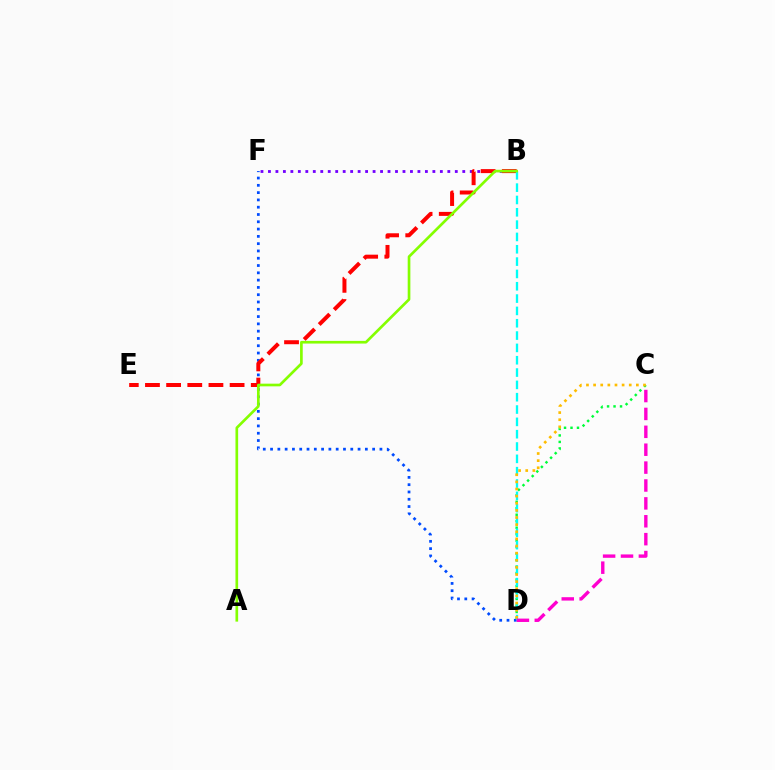{('C', 'D'): [{'color': '#00ff39', 'line_style': 'dotted', 'thickness': 1.76}, {'color': '#ffbd00', 'line_style': 'dotted', 'thickness': 1.94}, {'color': '#ff00cf', 'line_style': 'dashed', 'thickness': 2.43}], ('D', 'F'): [{'color': '#004bff', 'line_style': 'dotted', 'thickness': 1.98}], ('B', 'F'): [{'color': '#7200ff', 'line_style': 'dotted', 'thickness': 2.03}], ('B', 'E'): [{'color': '#ff0000', 'line_style': 'dashed', 'thickness': 2.87}], ('B', 'D'): [{'color': '#00fff6', 'line_style': 'dashed', 'thickness': 1.67}], ('A', 'B'): [{'color': '#84ff00', 'line_style': 'solid', 'thickness': 1.92}]}